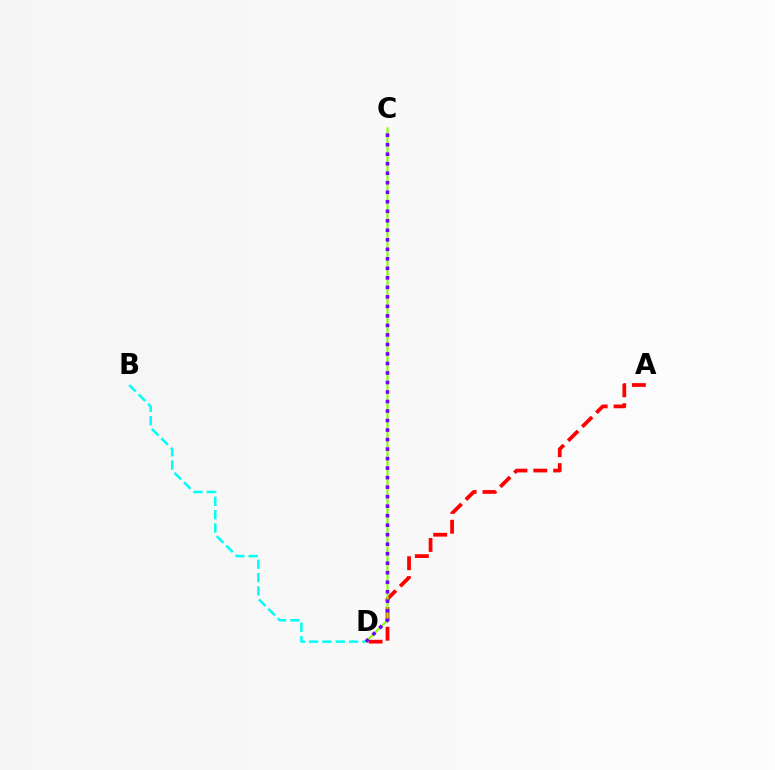{('A', 'D'): [{'color': '#ff0000', 'line_style': 'dashed', 'thickness': 2.7}], ('B', 'D'): [{'color': '#00fff6', 'line_style': 'dashed', 'thickness': 1.81}], ('C', 'D'): [{'color': '#84ff00', 'line_style': 'solid', 'thickness': 1.53}, {'color': '#7200ff', 'line_style': 'dotted', 'thickness': 2.58}]}